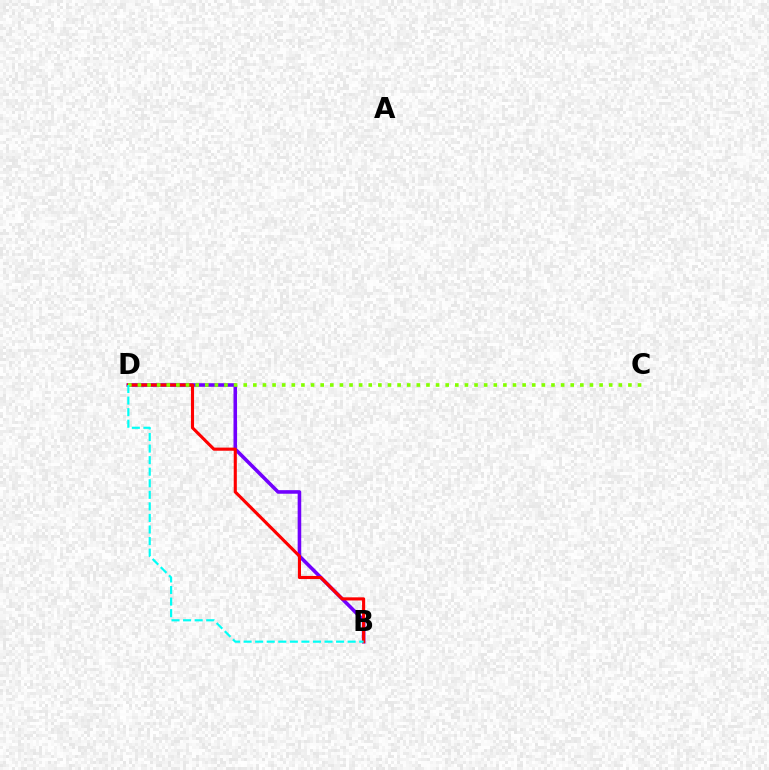{('B', 'D'): [{'color': '#7200ff', 'line_style': 'solid', 'thickness': 2.58}, {'color': '#ff0000', 'line_style': 'solid', 'thickness': 2.24}, {'color': '#00fff6', 'line_style': 'dashed', 'thickness': 1.57}], ('C', 'D'): [{'color': '#84ff00', 'line_style': 'dotted', 'thickness': 2.61}]}